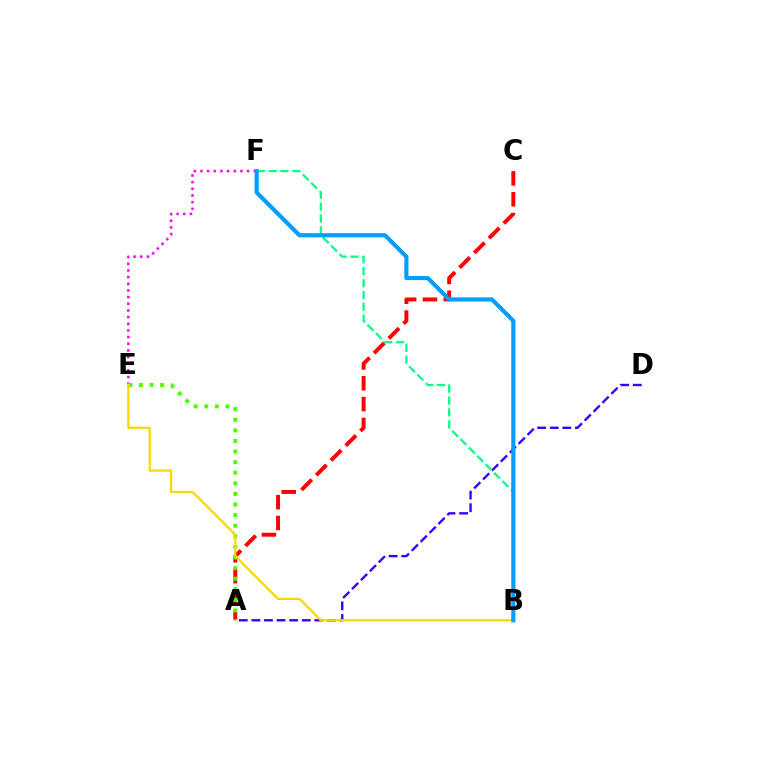{('E', 'F'): [{'color': '#ff00ed', 'line_style': 'dotted', 'thickness': 1.81}], ('A', 'D'): [{'color': '#3700ff', 'line_style': 'dashed', 'thickness': 1.71}], ('A', 'C'): [{'color': '#ff0000', 'line_style': 'dashed', 'thickness': 2.83}], ('A', 'E'): [{'color': '#4fff00', 'line_style': 'dotted', 'thickness': 2.88}], ('B', 'F'): [{'color': '#00ff86', 'line_style': 'dashed', 'thickness': 1.61}, {'color': '#009eff', 'line_style': 'solid', 'thickness': 2.99}], ('B', 'E'): [{'color': '#ffd500', 'line_style': 'solid', 'thickness': 1.6}]}